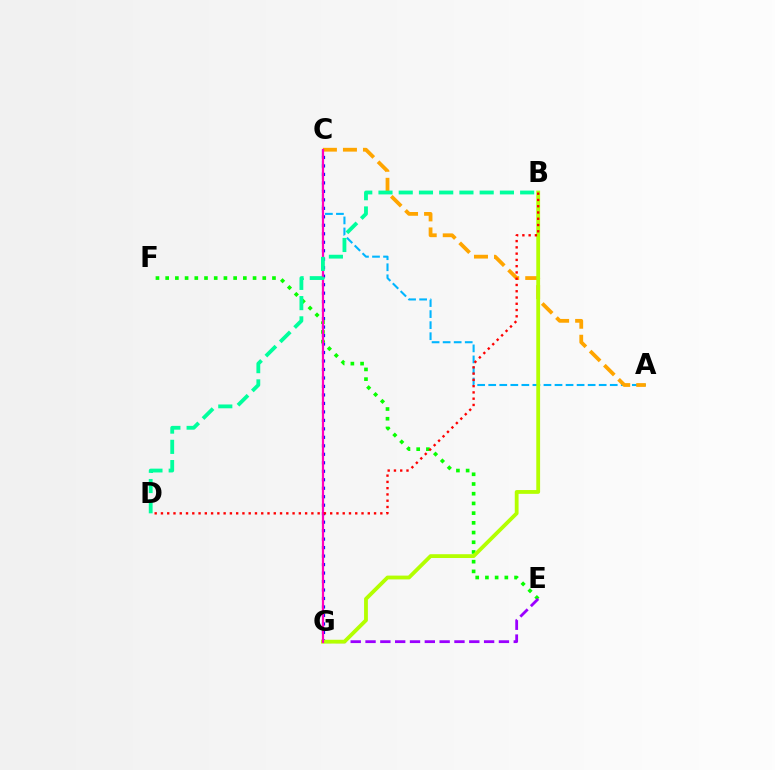{('C', 'G'): [{'color': '#0010ff', 'line_style': 'dotted', 'thickness': 2.3}, {'color': '#ff00bd', 'line_style': 'solid', 'thickness': 1.59}], ('A', 'C'): [{'color': '#00b5ff', 'line_style': 'dashed', 'thickness': 1.5}, {'color': '#ffa500', 'line_style': 'dashed', 'thickness': 2.72}], ('E', 'F'): [{'color': '#08ff00', 'line_style': 'dotted', 'thickness': 2.64}], ('E', 'G'): [{'color': '#9b00ff', 'line_style': 'dashed', 'thickness': 2.01}], ('B', 'G'): [{'color': '#b3ff00', 'line_style': 'solid', 'thickness': 2.74}], ('B', 'D'): [{'color': '#ff0000', 'line_style': 'dotted', 'thickness': 1.7}, {'color': '#00ff9d', 'line_style': 'dashed', 'thickness': 2.75}]}